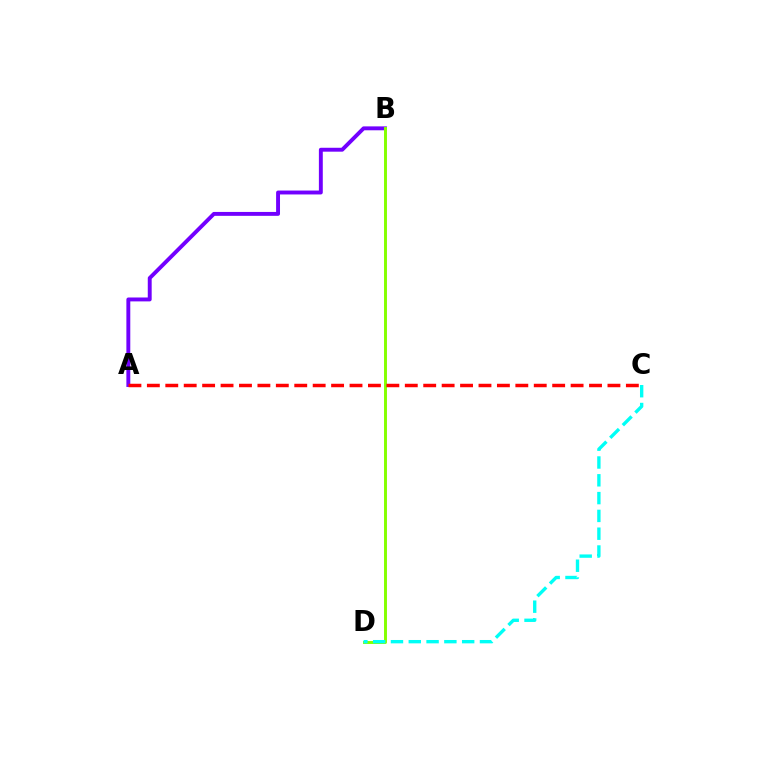{('A', 'B'): [{'color': '#7200ff', 'line_style': 'solid', 'thickness': 2.81}], ('B', 'D'): [{'color': '#84ff00', 'line_style': 'solid', 'thickness': 2.11}], ('C', 'D'): [{'color': '#00fff6', 'line_style': 'dashed', 'thickness': 2.42}], ('A', 'C'): [{'color': '#ff0000', 'line_style': 'dashed', 'thickness': 2.5}]}